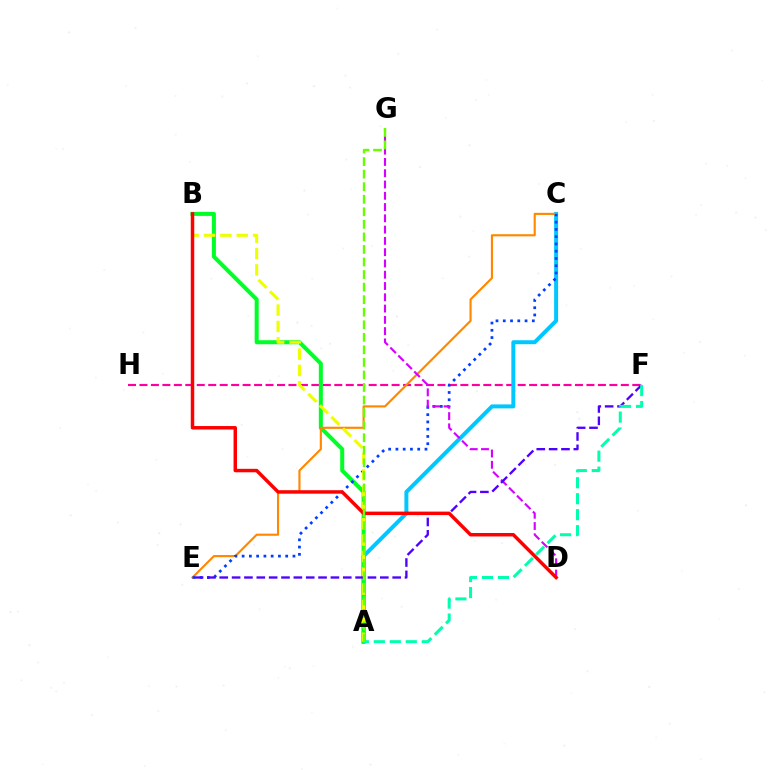{('F', 'H'): [{'color': '#ff00a0', 'line_style': 'dashed', 'thickness': 1.56}], ('A', 'C'): [{'color': '#00c7ff', 'line_style': 'solid', 'thickness': 2.86}], ('A', 'B'): [{'color': '#00ff27', 'line_style': 'solid', 'thickness': 2.9}, {'color': '#eeff00', 'line_style': 'dashed', 'thickness': 2.22}], ('C', 'E'): [{'color': '#ff8800', 'line_style': 'solid', 'thickness': 1.54}, {'color': '#003fff', 'line_style': 'dotted', 'thickness': 1.97}], ('D', 'G'): [{'color': '#d600ff', 'line_style': 'dashed', 'thickness': 1.53}], ('E', 'F'): [{'color': '#4f00ff', 'line_style': 'dashed', 'thickness': 1.68}], ('B', 'D'): [{'color': '#ff0000', 'line_style': 'solid', 'thickness': 2.5}], ('A', 'F'): [{'color': '#00ffaf', 'line_style': 'dashed', 'thickness': 2.17}], ('A', 'G'): [{'color': '#66ff00', 'line_style': 'dashed', 'thickness': 1.71}]}